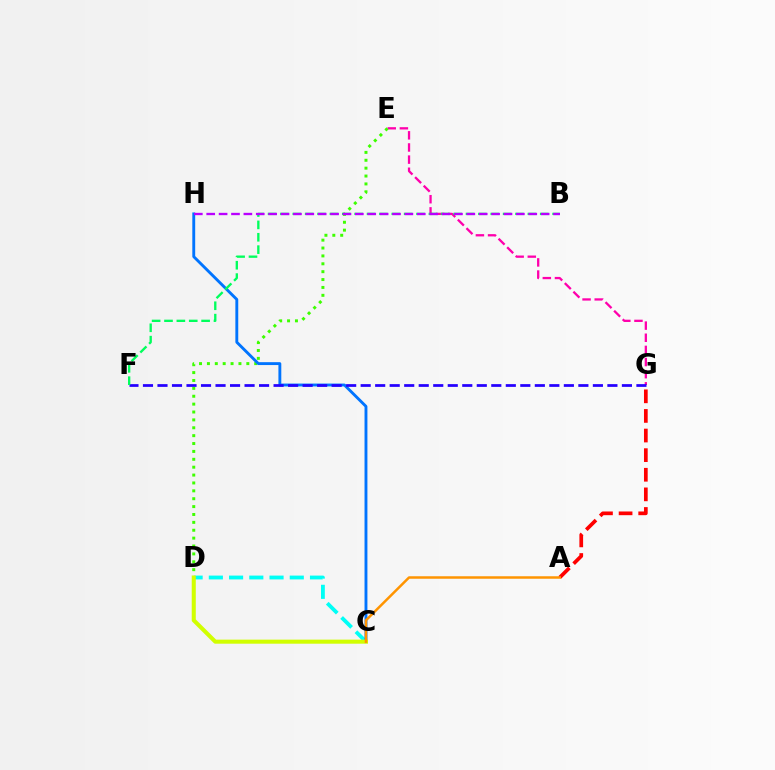{('E', 'G'): [{'color': '#ff00ac', 'line_style': 'dashed', 'thickness': 1.65}], ('D', 'E'): [{'color': '#3dff00', 'line_style': 'dotted', 'thickness': 2.14}], ('C', 'D'): [{'color': '#00fff6', 'line_style': 'dashed', 'thickness': 2.75}, {'color': '#d1ff00', 'line_style': 'solid', 'thickness': 2.92}], ('C', 'H'): [{'color': '#0074ff', 'line_style': 'solid', 'thickness': 2.07}], ('A', 'G'): [{'color': '#ff0000', 'line_style': 'dashed', 'thickness': 2.66}], ('F', 'G'): [{'color': '#2500ff', 'line_style': 'dashed', 'thickness': 1.97}], ('B', 'F'): [{'color': '#00ff5c', 'line_style': 'dashed', 'thickness': 1.68}], ('B', 'H'): [{'color': '#b900ff', 'line_style': 'dashed', 'thickness': 1.68}], ('A', 'C'): [{'color': '#ff9400', 'line_style': 'solid', 'thickness': 1.79}]}